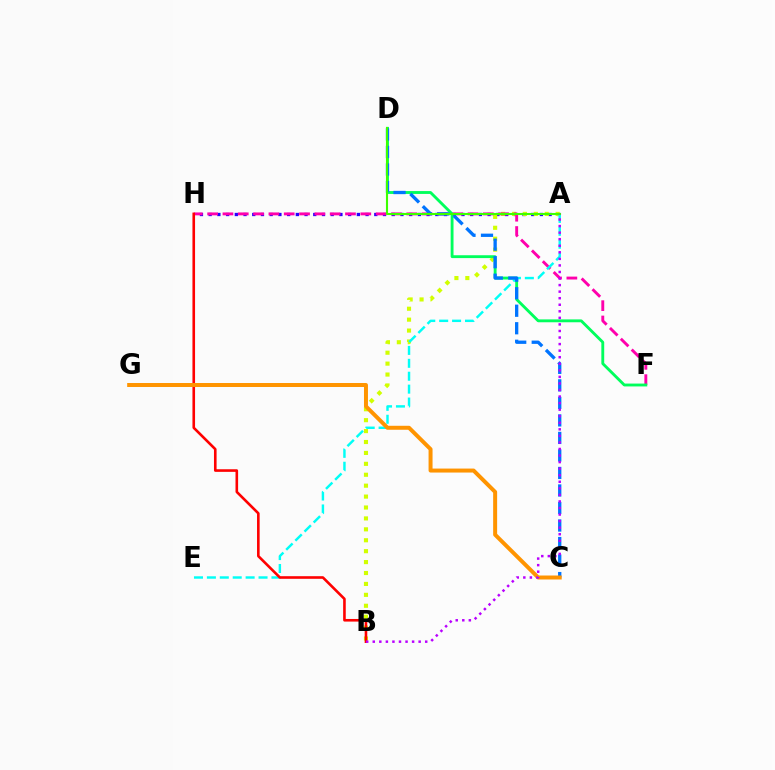{('A', 'H'): [{'color': '#2500ff', 'line_style': 'dotted', 'thickness': 2.37}], ('A', 'B'): [{'color': '#d1ff00', 'line_style': 'dotted', 'thickness': 2.97}, {'color': '#b900ff', 'line_style': 'dotted', 'thickness': 1.78}], ('F', 'H'): [{'color': '#ff00ac', 'line_style': 'dashed', 'thickness': 2.08}], ('D', 'F'): [{'color': '#00ff5c', 'line_style': 'solid', 'thickness': 2.06}], ('A', 'E'): [{'color': '#00fff6', 'line_style': 'dashed', 'thickness': 1.75}], ('C', 'D'): [{'color': '#0074ff', 'line_style': 'dashed', 'thickness': 2.38}], ('B', 'H'): [{'color': '#ff0000', 'line_style': 'solid', 'thickness': 1.88}], ('A', 'D'): [{'color': '#3dff00', 'line_style': 'solid', 'thickness': 1.52}], ('C', 'G'): [{'color': '#ff9400', 'line_style': 'solid', 'thickness': 2.86}]}